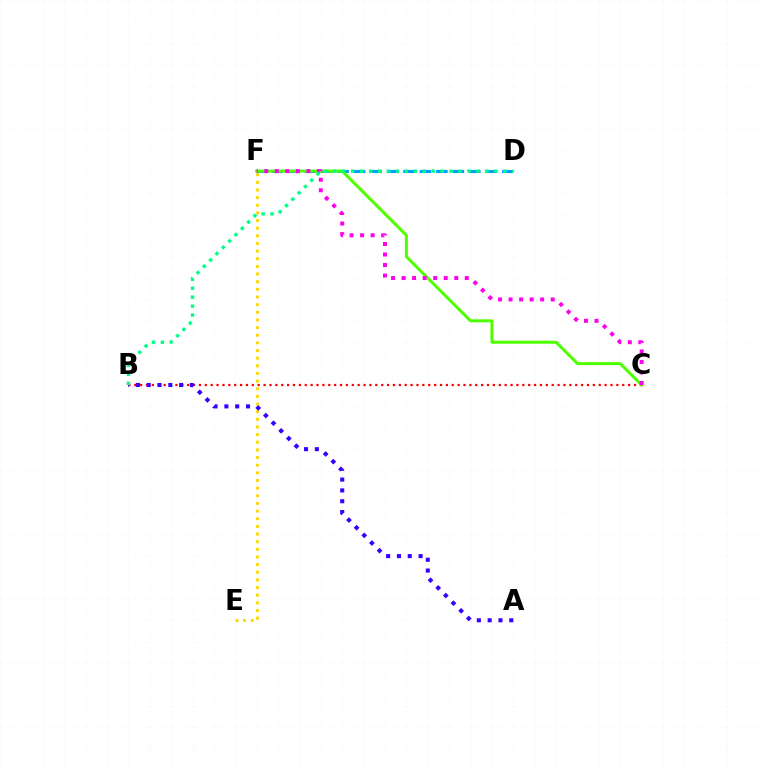{('D', 'F'): [{'color': '#009eff', 'line_style': 'dashed', 'thickness': 2.24}], ('B', 'C'): [{'color': '#ff0000', 'line_style': 'dotted', 'thickness': 1.6}], ('E', 'F'): [{'color': '#ffd500', 'line_style': 'dotted', 'thickness': 2.08}], ('C', 'F'): [{'color': '#4fff00', 'line_style': 'solid', 'thickness': 2.16}, {'color': '#ff00ed', 'line_style': 'dotted', 'thickness': 2.86}], ('A', 'B'): [{'color': '#3700ff', 'line_style': 'dotted', 'thickness': 2.94}], ('B', 'D'): [{'color': '#00ff86', 'line_style': 'dotted', 'thickness': 2.43}]}